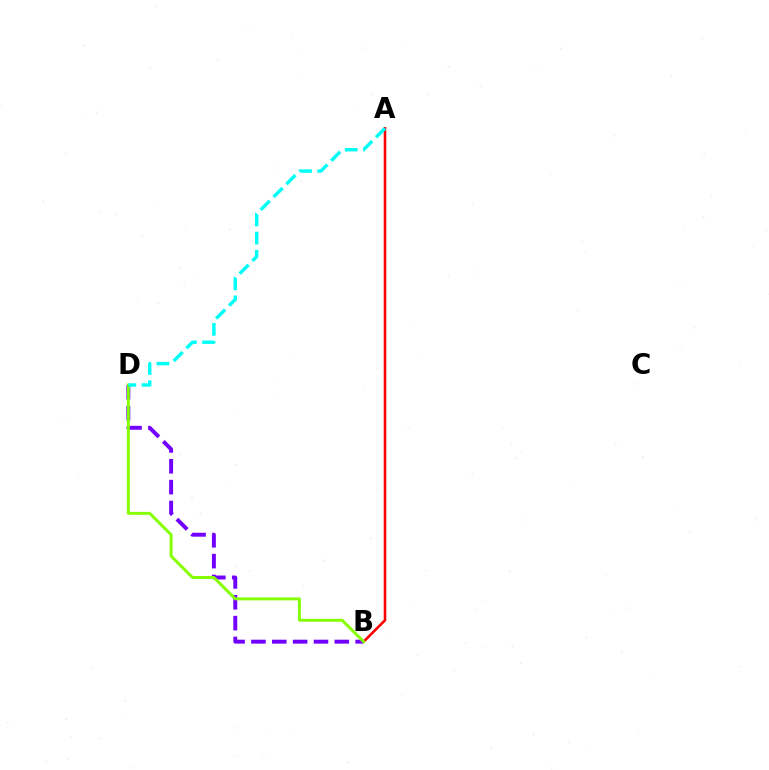{('B', 'D'): [{'color': '#7200ff', 'line_style': 'dashed', 'thickness': 2.83}, {'color': '#84ff00', 'line_style': 'solid', 'thickness': 2.11}], ('A', 'B'): [{'color': '#ff0000', 'line_style': 'solid', 'thickness': 1.86}], ('A', 'D'): [{'color': '#00fff6', 'line_style': 'dashed', 'thickness': 2.47}]}